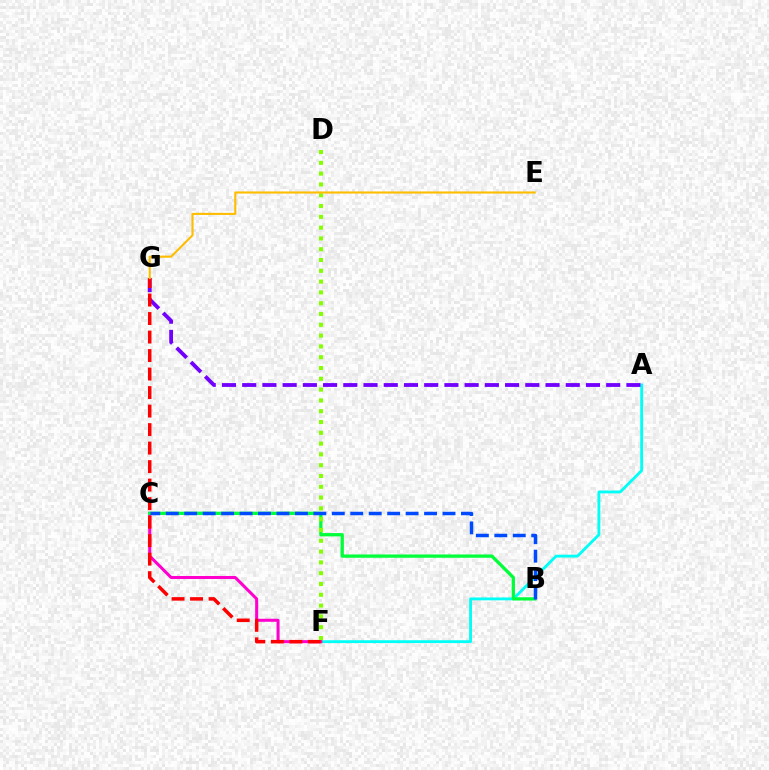{('A', 'F'): [{'color': '#00fff6', 'line_style': 'solid', 'thickness': 2.05}], ('A', 'G'): [{'color': '#7200ff', 'line_style': 'dashed', 'thickness': 2.75}], ('C', 'F'): [{'color': '#ff00cf', 'line_style': 'solid', 'thickness': 2.18}], ('F', 'G'): [{'color': '#ff0000', 'line_style': 'dashed', 'thickness': 2.51}], ('B', 'C'): [{'color': '#00ff39', 'line_style': 'solid', 'thickness': 2.36}, {'color': '#004bff', 'line_style': 'dashed', 'thickness': 2.51}], ('D', 'F'): [{'color': '#84ff00', 'line_style': 'dotted', 'thickness': 2.93}], ('E', 'G'): [{'color': '#ffbd00', 'line_style': 'solid', 'thickness': 1.51}]}